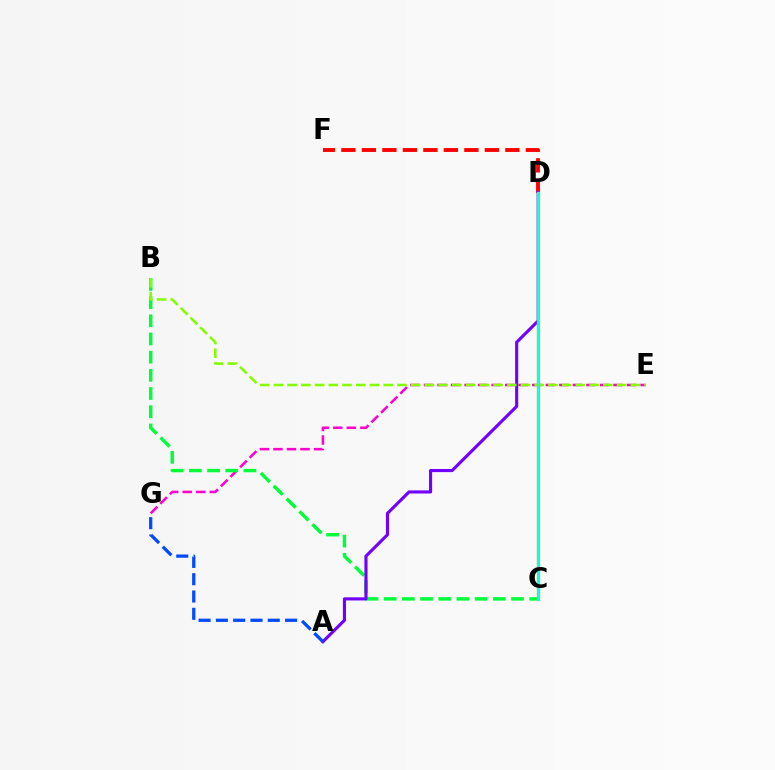{('D', 'F'): [{'color': '#ff0000', 'line_style': 'dashed', 'thickness': 2.78}], ('E', 'G'): [{'color': '#ff00cf', 'line_style': 'dashed', 'thickness': 1.84}], ('B', 'C'): [{'color': '#00ff39', 'line_style': 'dashed', 'thickness': 2.47}], ('A', 'D'): [{'color': '#7200ff', 'line_style': 'solid', 'thickness': 2.25}], ('B', 'E'): [{'color': '#84ff00', 'line_style': 'dashed', 'thickness': 1.86}], ('C', 'D'): [{'color': '#ffbd00', 'line_style': 'solid', 'thickness': 2.39}, {'color': '#00fff6', 'line_style': 'solid', 'thickness': 2.22}], ('A', 'G'): [{'color': '#004bff', 'line_style': 'dashed', 'thickness': 2.35}]}